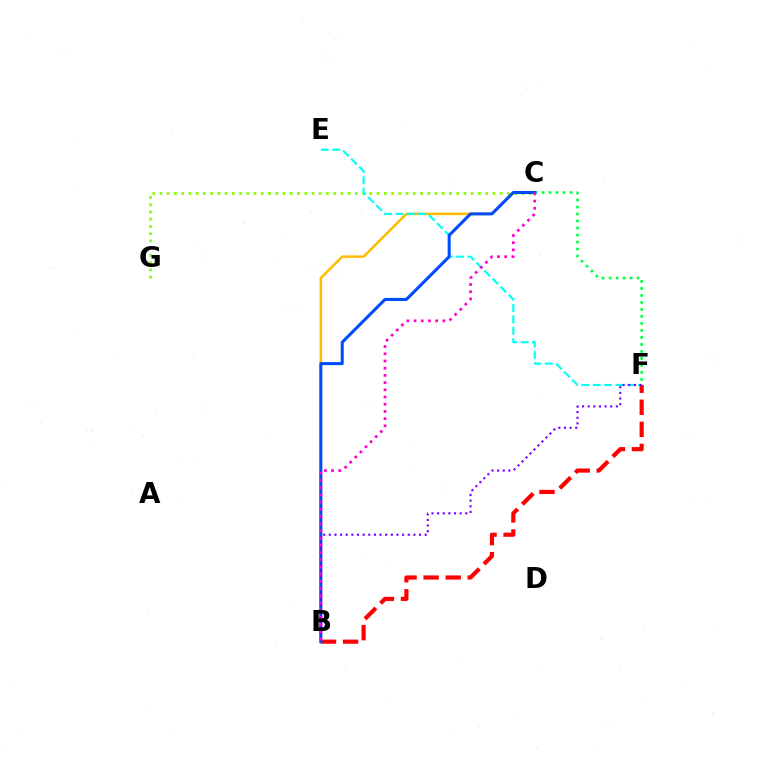{('C', 'F'): [{'color': '#00ff39', 'line_style': 'dotted', 'thickness': 1.9}], ('C', 'G'): [{'color': '#84ff00', 'line_style': 'dotted', 'thickness': 1.97}], ('B', 'C'): [{'color': '#ffbd00', 'line_style': 'solid', 'thickness': 1.83}, {'color': '#004bff', 'line_style': 'solid', 'thickness': 2.18}, {'color': '#ff00cf', 'line_style': 'dotted', 'thickness': 1.96}], ('E', 'F'): [{'color': '#00fff6', 'line_style': 'dashed', 'thickness': 1.54}], ('B', 'F'): [{'color': '#ff0000', 'line_style': 'dashed', 'thickness': 2.99}, {'color': '#7200ff', 'line_style': 'dotted', 'thickness': 1.53}]}